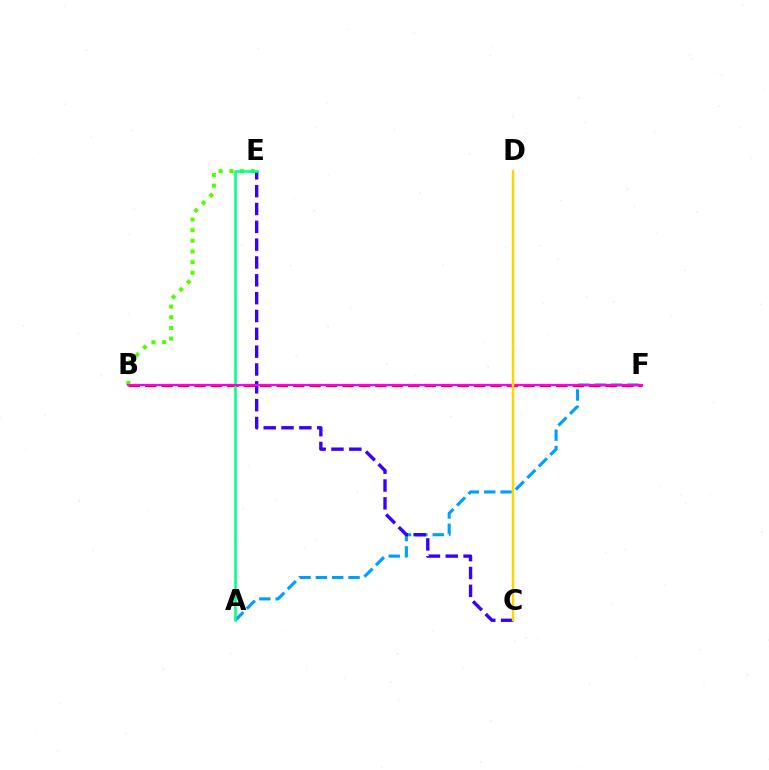{('A', 'F'): [{'color': '#009eff', 'line_style': 'dashed', 'thickness': 2.22}], ('B', 'F'): [{'color': '#ff0000', 'line_style': 'dashed', 'thickness': 2.23}, {'color': '#ff00ed', 'line_style': 'solid', 'thickness': 1.53}], ('B', 'E'): [{'color': '#4fff00', 'line_style': 'dotted', 'thickness': 2.9}], ('C', 'E'): [{'color': '#3700ff', 'line_style': 'dashed', 'thickness': 2.42}], ('A', 'E'): [{'color': '#00ff86', 'line_style': 'solid', 'thickness': 1.82}], ('C', 'D'): [{'color': '#ffd500', 'line_style': 'solid', 'thickness': 1.76}]}